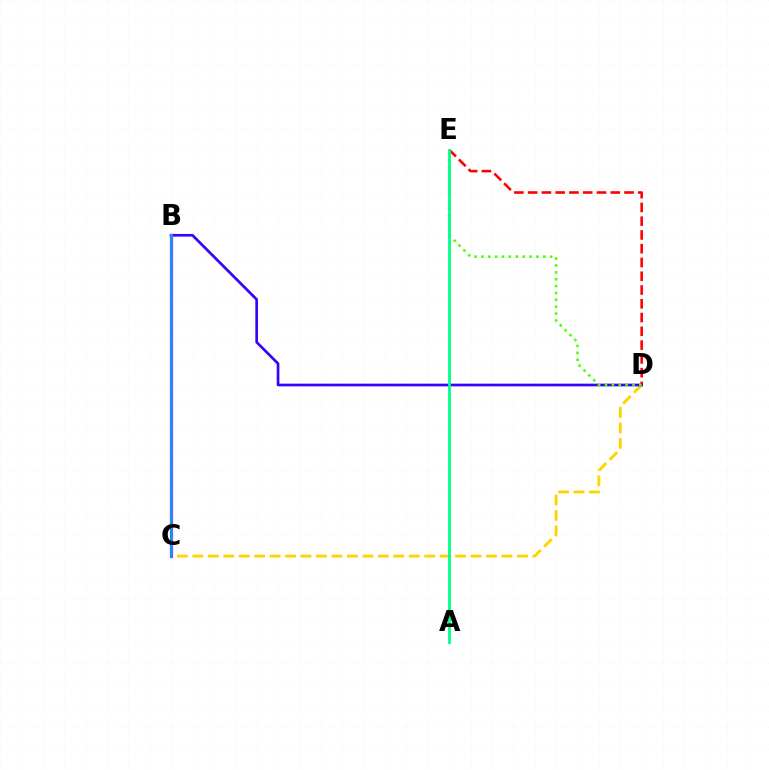{('C', 'D'): [{'color': '#ffd500', 'line_style': 'dashed', 'thickness': 2.1}], ('D', 'E'): [{'color': '#ff0000', 'line_style': 'dashed', 'thickness': 1.87}, {'color': '#4fff00', 'line_style': 'dotted', 'thickness': 1.87}], ('B', 'D'): [{'color': '#3700ff', 'line_style': 'solid', 'thickness': 1.93}], ('B', 'C'): [{'color': '#ff00ed', 'line_style': 'solid', 'thickness': 2.31}, {'color': '#009eff', 'line_style': 'solid', 'thickness': 1.85}], ('A', 'E'): [{'color': '#00ff86', 'line_style': 'solid', 'thickness': 2.0}]}